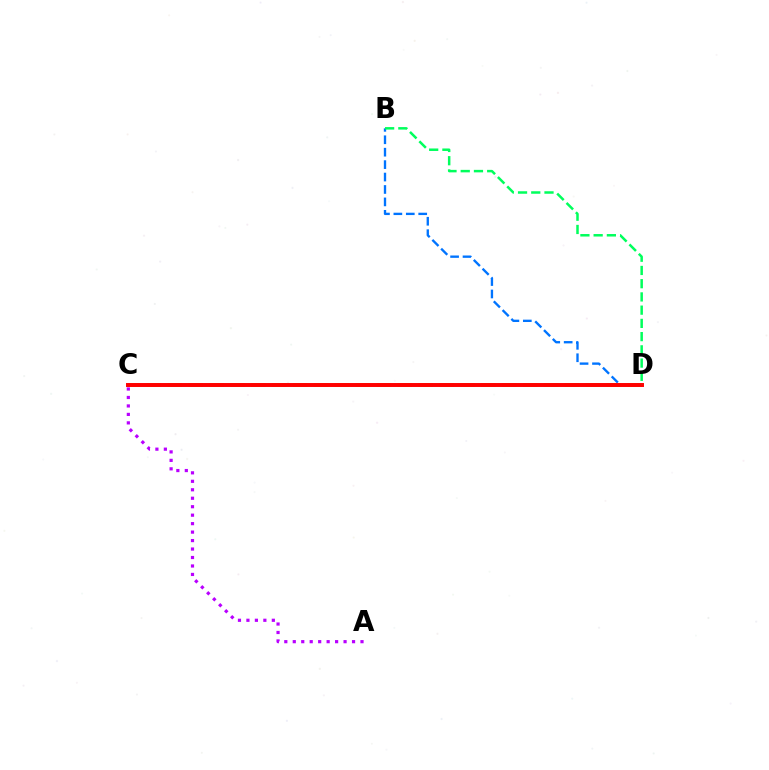{('C', 'D'): [{'color': '#d1ff00', 'line_style': 'dashed', 'thickness': 2.84}, {'color': '#ff0000', 'line_style': 'solid', 'thickness': 2.84}], ('B', 'D'): [{'color': '#0074ff', 'line_style': 'dashed', 'thickness': 1.69}, {'color': '#00ff5c', 'line_style': 'dashed', 'thickness': 1.8}], ('A', 'C'): [{'color': '#b900ff', 'line_style': 'dotted', 'thickness': 2.3}]}